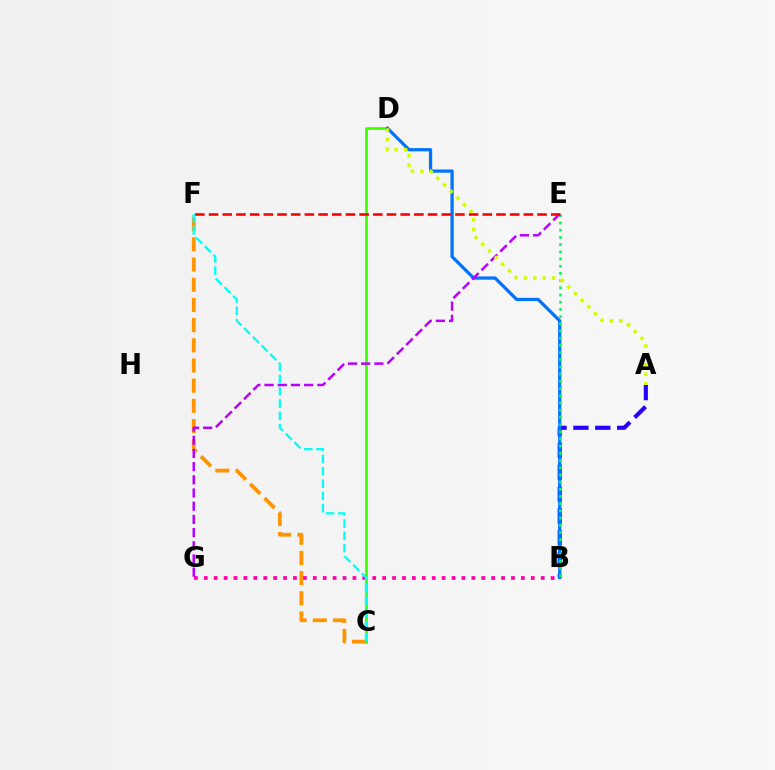{('B', 'G'): [{'color': '#ff00ac', 'line_style': 'dotted', 'thickness': 2.69}], ('A', 'B'): [{'color': '#2500ff', 'line_style': 'dashed', 'thickness': 2.97}], ('C', 'D'): [{'color': '#3dff00', 'line_style': 'solid', 'thickness': 1.96}], ('B', 'D'): [{'color': '#0074ff', 'line_style': 'solid', 'thickness': 2.34}], ('C', 'F'): [{'color': '#ff9400', 'line_style': 'dashed', 'thickness': 2.74}, {'color': '#00fff6', 'line_style': 'dashed', 'thickness': 1.67}], ('B', 'E'): [{'color': '#00ff5c', 'line_style': 'dotted', 'thickness': 1.96}], ('E', 'G'): [{'color': '#b900ff', 'line_style': 'dashed', 'thickness': 1.79}], ('A', 'D'): [{'color': '#d1ff00', 'line_style': 'dotted', 'thickness': 2.56}], ('E', 'F'): [{'color': '#ff0000', 'line_style': 'dashed', 'thickness': 1.86}]}